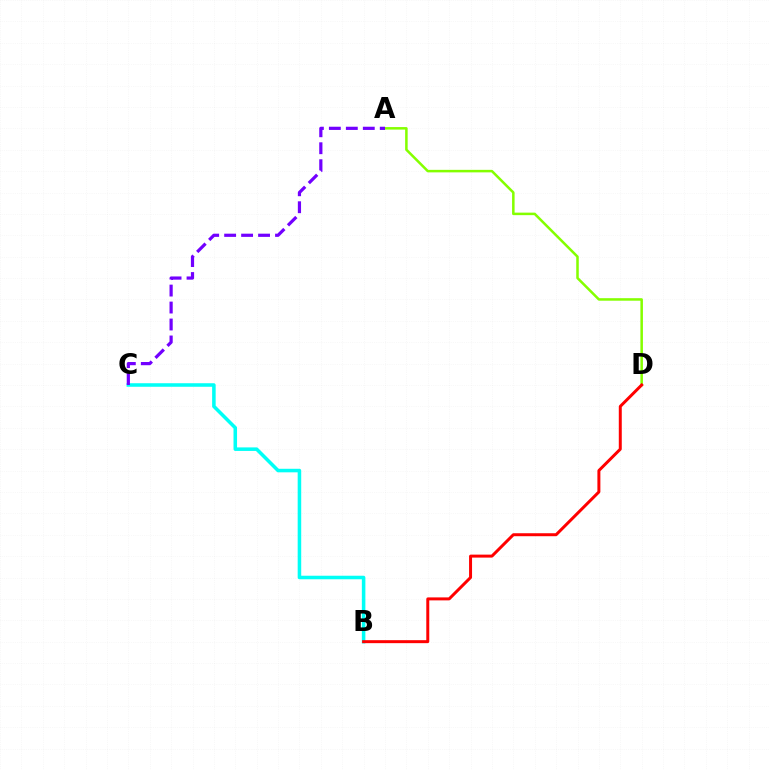{('B', 'C'): [{'color': '#00fff6', 'line_style': 'solid', 'thickness': 2.55}], ('A', 'D'): [{'color': '#84ff00', 'line_style': 'solid', 'thickness': 1.82}], ('A', 'C'): [{'color': '#7200ff', 'line_style': 'dashed', 'thickness': 2.3}], ('B', 'D'): [{'color': '#ff0000', 'line_style': 'solid', 'thickness': 2.14}]}